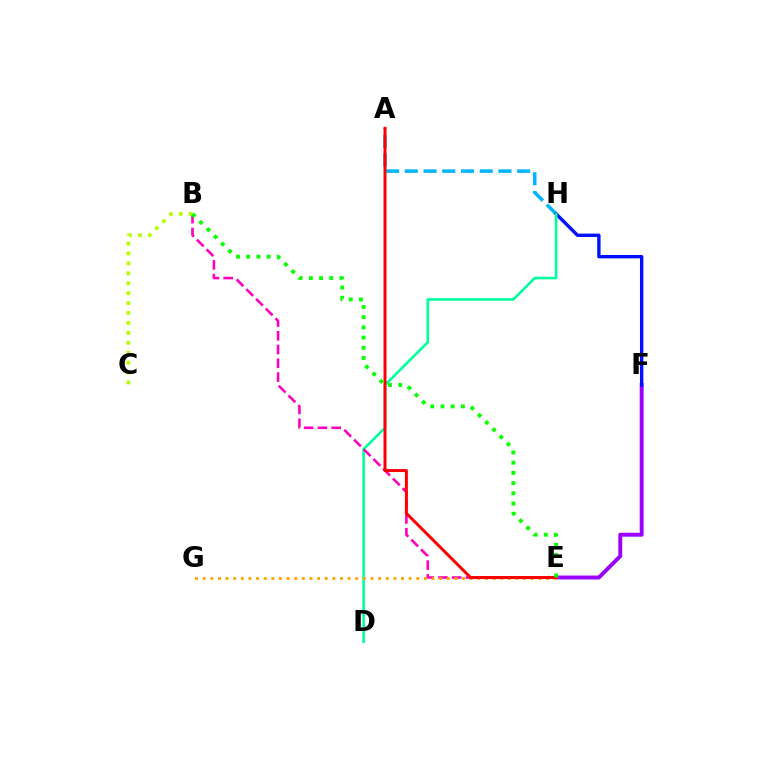{('A', 'H'): [{'color': '#00b5ff', 'line_style': 'dashed', 'thickness': 2.54}], ('E', 'F'): [{'color': '#9b00ff', 'line_style': 'solid', 'thickness': 2.81}], ('F', 'H'): [{'color': '#0010ff', 'line_style': 'solid', 'thickness': 2.43}], ('D', 'H'): [{'color': '#00ff9d', 'line_style': 'solid', 'thickness': 1.88}], ('B', 'E'): [{'color': '#ff00bd', 'line_style': 'dashed', 'thickness': 1.87}, {'color': '#08ff00', 'line_style': 'dotted', 'thickness': 2.77}], ('E', 'G'): [{'color': '#ffa500', 'line_style': 'dotted', 'thickness': 2.07}], ('B', 'C'): [{'color': '#b3ff00', 'line_style': 'dotted', 'thickness': 2.7}], ('A', 'E'): [{'color': '#ff0000', 'line_style': 'solid', 'thickness': 2.15}]}